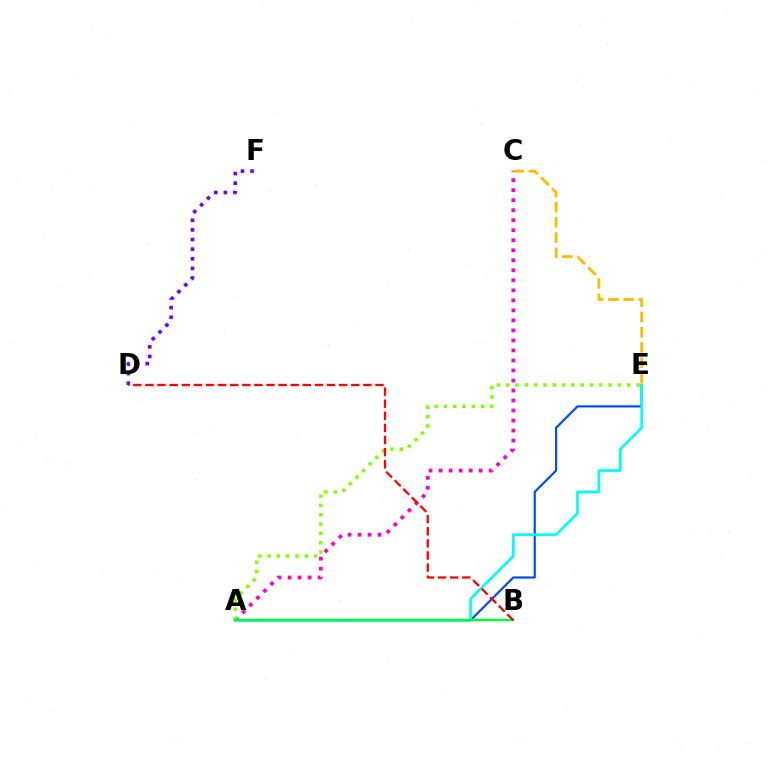{('A', 'C'): [{'color': '#ff00cf', 'line_style': 'dotted', 'thickness': 2.72}], ('A', 'E'): [{'color': '#004bff', 'line_style': 'solid', 'thickness': 1.59}, {'color': '#84ff00', 'line_style': 'dotted', 'thickness': 2.53}, {'color': '#00fff6', 'line_style': 'solid', 'thickness': 1.96}], ('C', 'E'): [{'color': '#ffbd00', 'line_style': 'dashed', 'thickness': 2.07}], ('D', 'F'): [{'color': '#7200ff', 'line_style': 'dotted', 'thickness': 2.61}], ('A', 'B'): [{'color': '#00ff39', 'line_style': 'solid', 'thickness': 1.74}], ('B', 'D'): [{'color': '#ff0000', 'line_style': 'dashed', 'thickness': 1.64}]}